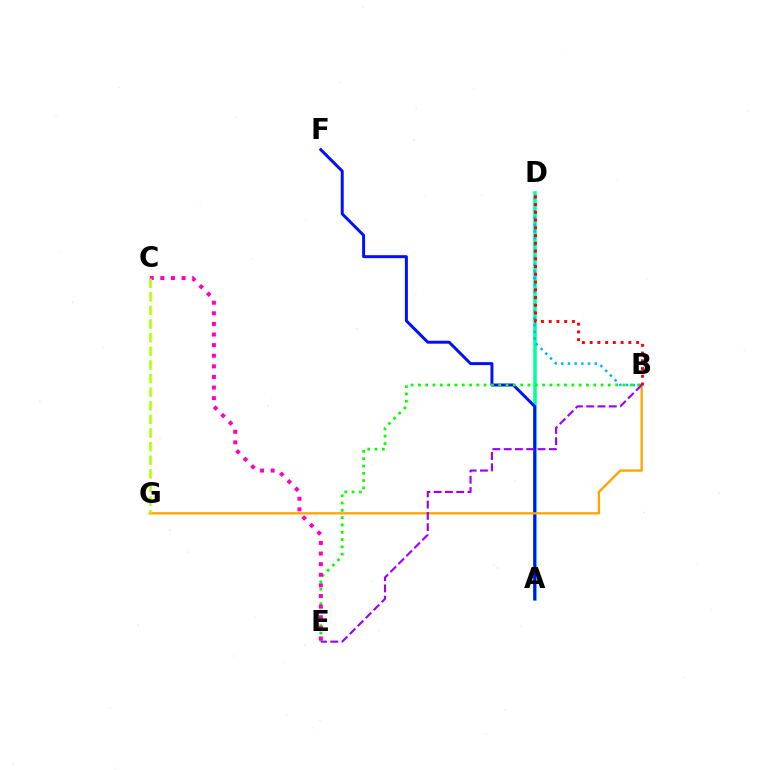{('A', 'D'): [{'color': '#00ff9d', 'line_style': 'solid', 'thickness': 2.56}], ('A', 'F'): [{'color': '#0010ff', 'line_style': 'solid', 'thickness': 2.14}], ('B', 'G'): [{'color': '#ffa500', 'line_style': 'solid', 'thickness': 1.69}], ('B', 'D'): [{'color': '#00b5ff', 'line_style': 'dotted', 'thickness': 1.82}, {'color': '#ff0000', 'line_style': 'dotted', 'thickness': 2.1}], ('B', 'E'): [{'color': '#08ff00', 'line_style': 'dotted', 'thickness': 1.99}, {'color': '#9b00ff', 'line_style': 'dashed', 'thickness': 1.53}], ('C', 'E'): [{'color': '#ff00bd', 'line_style': 'dotted', 'thickness': 2.88}], ('C', 'G'): [{'color': '#b3ff00', 'line_style': 'dashed', 'thickness': 1.85}]}